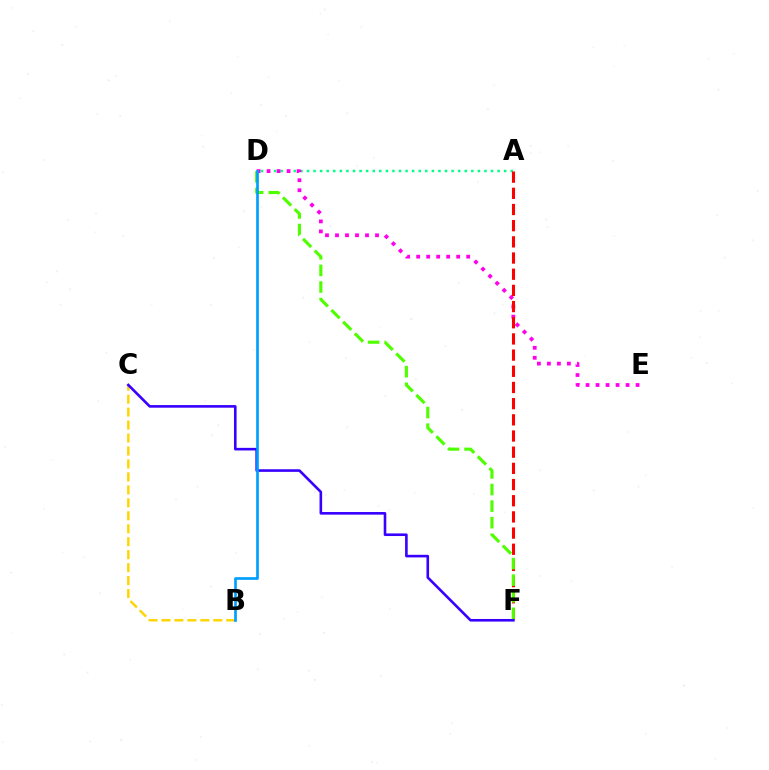{('A', 'D'): [{'color': '#00ff86', 'line_style': 'dotted', 'thickness': 1.79}], ('D', 'E'): [{'color': '#ff00ed', 'line_style': 'dotted', 'thickness': 2.72}], ('B', 'C'): [{'color': '#ffd500', 'line_style': 'dashed', 'thickness': 1.76}], ('A', 'F'): [{'color': '#ff0000', 'line_style': 'dashed', 'thickness': 2.2}], ('D', 'F'): [{'color': '#4fff00', 'line_style': 'dashed', 'thickness': 2.25}], ('C', 'F'): [{'color': '#3700ff', 'line_style': 'solid', 'thickness': 1.88}], ('B', 'D'): [{'color': '#009eff', 'line_style': 'solid', 'thickness': 1.93}]}